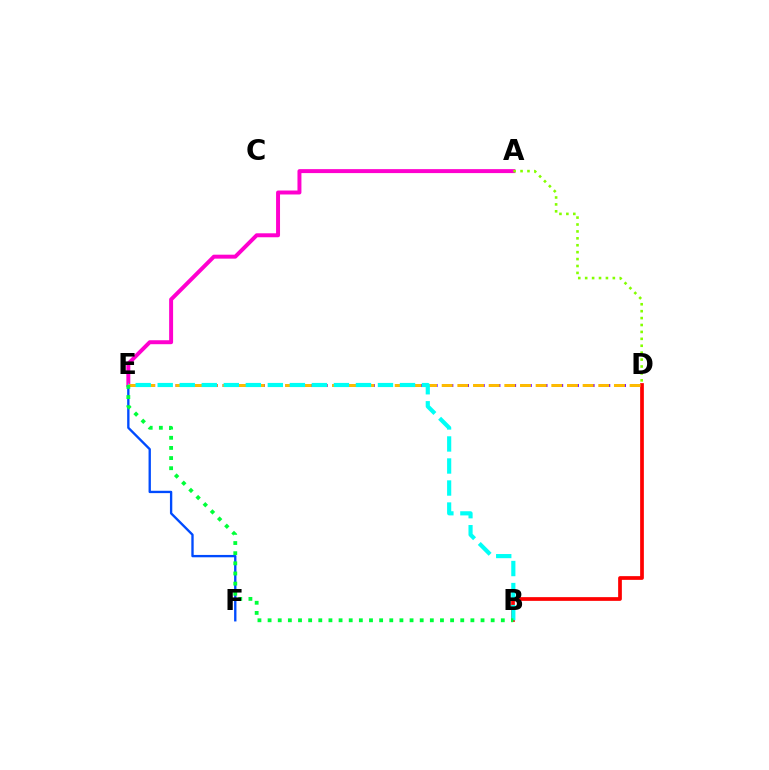{('E', 'F'): [{'color': '#004bff', 'line_style': 'solid', 'thickness': 1.69}], ('D', 'E'): [{'color': '#7200ff', 'line_style': 'dashed', 'thickness': 2.13}, {'color': '#ffbd00', 'line_style': 'dashed', 'thickness': 2.13}], ('A', 'E'): [{'color': '#ff00cf', 'line_style': 'solid', 'thickness': 2.85}], ('B', 'D'): [{'color': '#ff0000', 'line_style': 'solid', 'thickness': 2.68}], ('A', 'D'): [{'color': '#84ff00', 'line_style': 'dotted', 'thickness': 1.88}], ('B', 'E'): [{'color': '#00fff6', 'line_style': 'dashed', 'thickness': 2.99}, {'color': '#00ff39', 'line_style': 'dotted', 'thickness': 2.76}]}